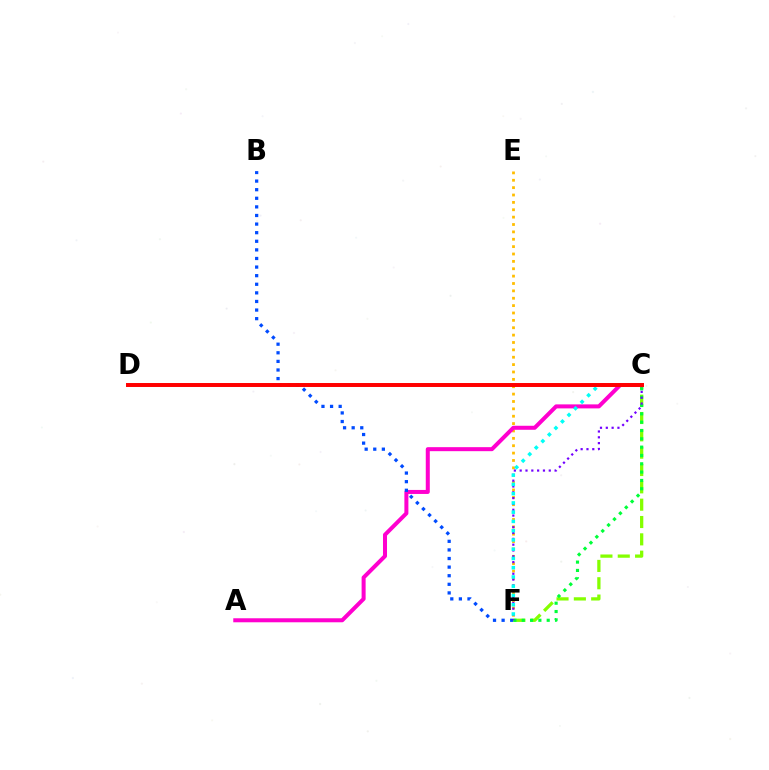{('E', 'F'): [{'color': '#ffbd00', 'line_style': 'dotted', 'thickness': 2.0}], ('A', 'C'): [{'color': '#ff00cf', 'line_style': 'solid', 'thickness': 2.89}], ('B', 'F'): [{'color': '#004bff', 'line_style': 'dotted', 'thickness': 2.34}], ('C', 'F'): [{'color': '#84ff00', 'line_style': 'dashed', 'thickness': 2.35}, {'color': '#00ff39', 'line_style': 'dotted', 'thickness': 2.26}, {'color': '#7200ff', 'line_style': 'dotted', 'thickness': 1.58}, {'color': '#00fff6', 'line_style': 'dotted', 'thickness': 2.51}], ('C', 'D'): [{'color': '#ff0000', 'line_style': 'solid', 'thickness': 2.85}]}